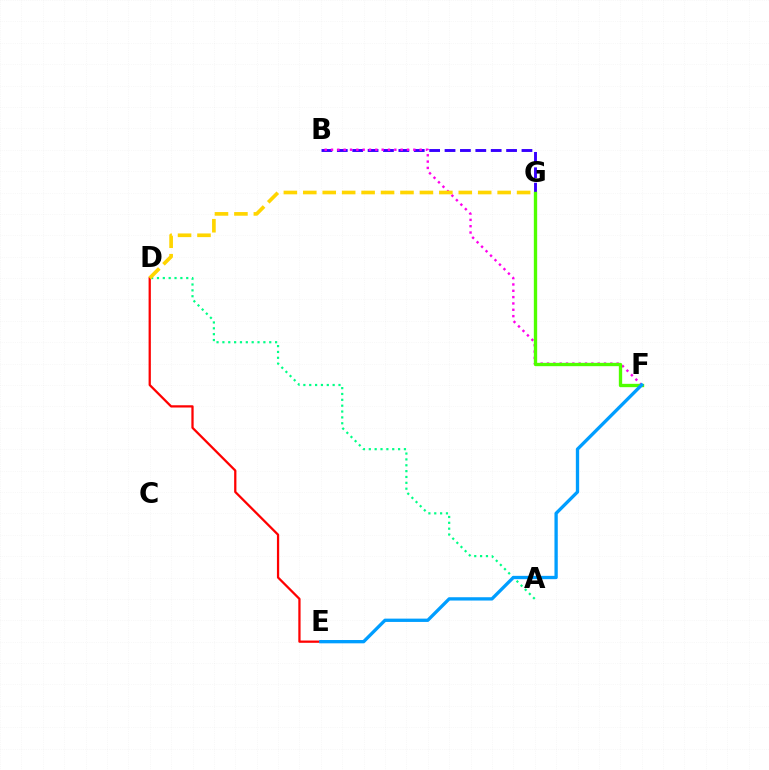{('B', 'G'): [{'color': '#3700ff', 'line_style': 'dashed', 'thickness': 2.09}], ('B', 'F'): [{'color': '#ff00ed', 'line_style': 'dotted', 'thickness': 1.72}], ('F', 'G'): [{'color': '#4fff00', 'line_style': 'solid', 'thickness': 2.4}], ('D', 'E'): [{'color': '#ff0000', 'line_style': 'solid', 'thickness': 1.63}], ('A', 'D'): [{'color': '#00ff86', 'line_style': 'dotted', 'thickness': 1.59}], ('D', 'G'): [{'color': '#ffd500', 'line_style': 'dashed', 'thickness': 2.64}], ('E', 'F'): [{'color': '#009eff', 'line_style': 'solid', 'thickness': 2.38}]}